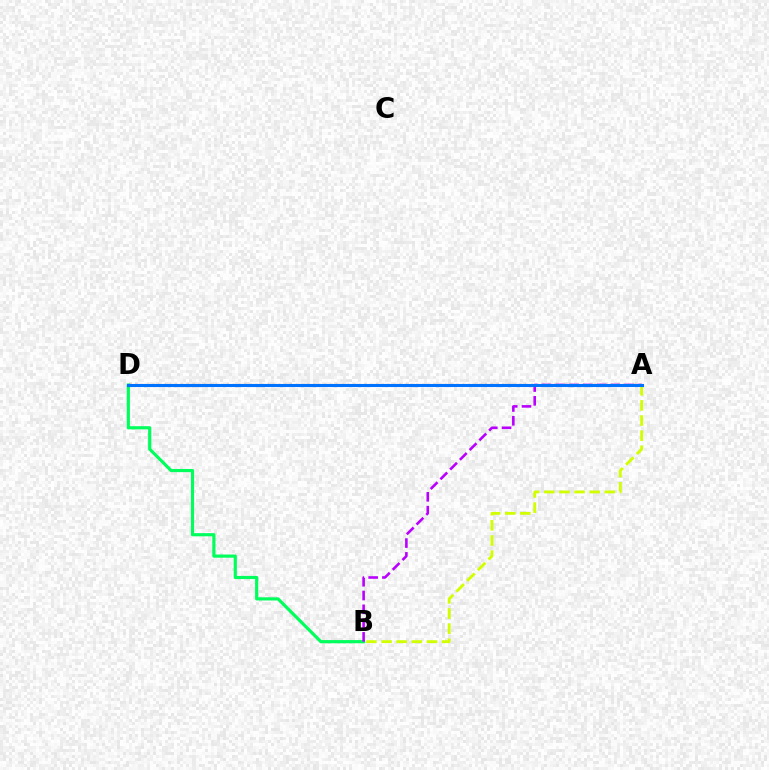{('B', 'D'): [{'color': '#00ff5c', 'line_style': 'solid', 'thickness': 2.28}], ('A', 'D'): [{'color': '#ff0000', 'line_style': 'dotted', 'thickness': 1.56}, {'color': '#0074ff', 'line_style': 'solid', 'thickness': 2.21}], ('A', 'B'): [{'color': '#d1ff00', 'line_style': 'dashed', 'thickness': 2.05}, {'color': '#b900ff', 'line_style': 'dashed', 'thickness': 1.87}]}